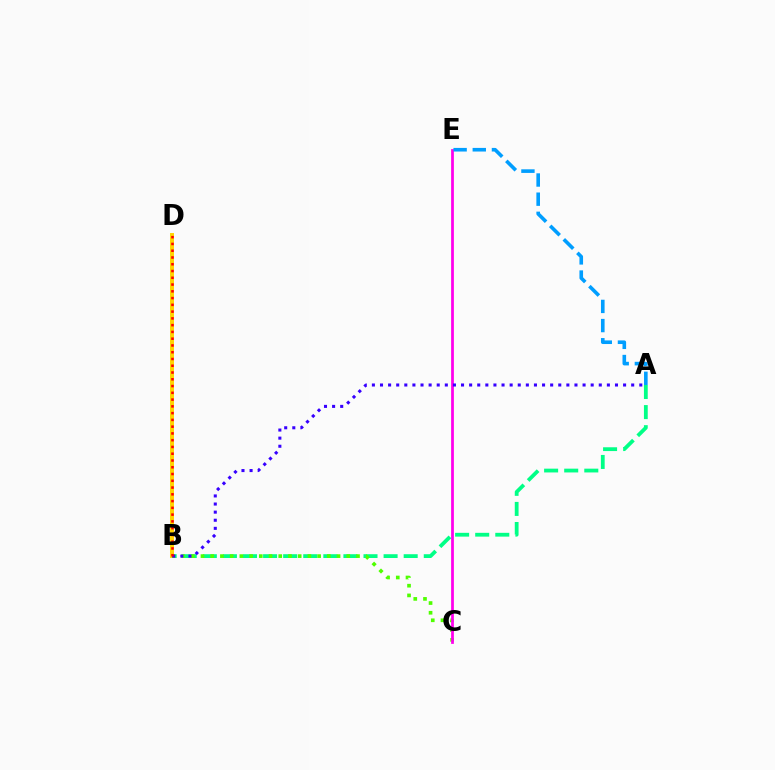{('A', 'B'): [{'color': '#00ff86', 'line_style': 'dashed', 'thickness': 2.73}, {'color': '#3700ff', 'line_style': 'dotted', 'thickness': 2.2}], ('B', 'D'): [{'color': '#ffd500', 'line_style': 'solid', 'thickness': 2.84}, {'color': '#ff0000', 'line_style': 'dotted', 'thickness': 1.84}], ('B', 'C'): [{'color': '#4fff00', 'line_style': 'dotted', 'thickness': 2.64}], ('C', 'E'): [{'color': '#ff00ed', 'line_style': 'solid', 'thickness': 1.99}], ('A', 'E'): [{'color': '#009eff', 'line_style': 'dashed', 'thickness': 2.6}]}